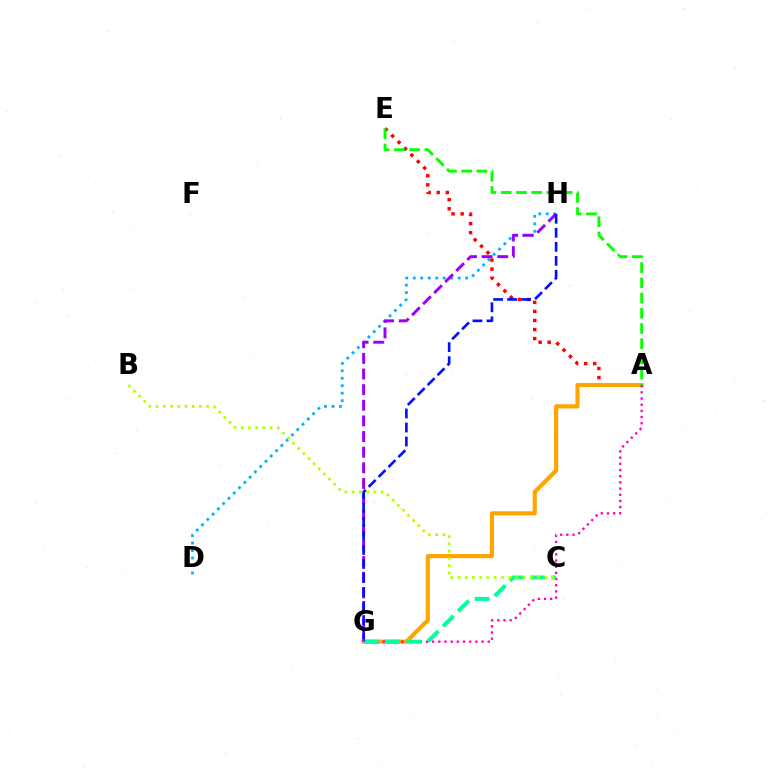{('D', 'H'): [{'color': '#00b5ff', 'line_style': 'dotted', 'thickness': 2.03}], ('A', 'E'): [{'color': '#ff0000', 'line_style': 'dotted', 'thickness': 2.46}, {'color': '#08ff00', 'line_style': 'dashed', 'thickness': 2.07}], ('A', 'G'): [{'color': '#ffa500', 'line_style': 'solid', 'thickness': 3.0}, {'color': '#ff00bd', 'line_style': 'dotted', 'thickness': 1.68}], ('C', 'G'): [{'color': '#00ff9d', 'line_style': 'dashed', 'thickness': 2.91}], ('G', 'H'): [{'color': '#9b00ff', 'line_style': 'dashed', 'thickness': 2.12}, {'color': '#0010ff', 'line_style': 'dashed', 'thickness': 1.9}], ('B', 'C'): [{'color': '#b3ff00', 'line_style': 'dotted', 'thickness': 1.97}]}